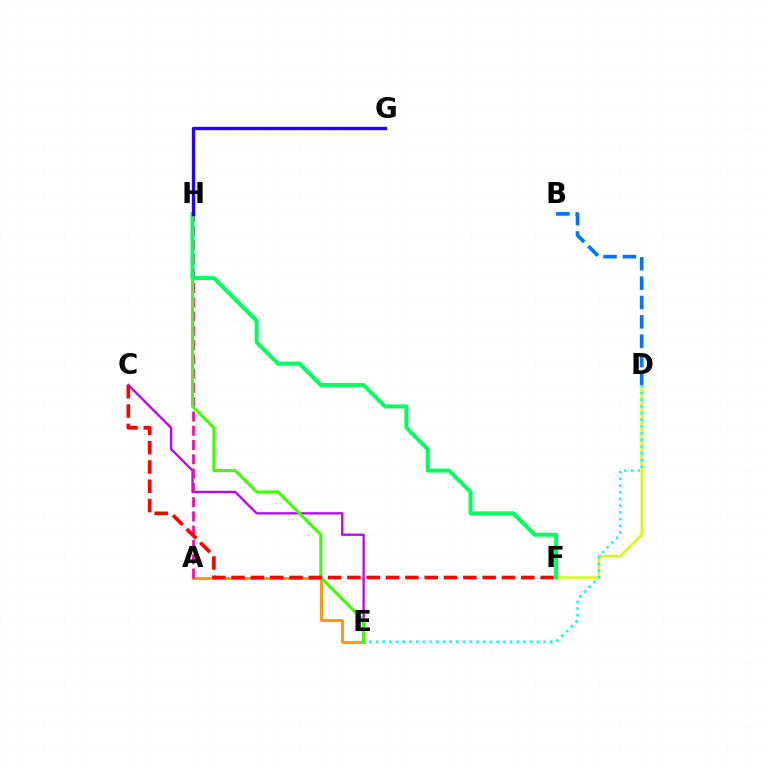{('D', 'F'): [{'color': '#d1ff00', 'line_style': 'solid', 'thickness': 1.73}], ('C', 'E'): [{'color': '#b900ff', 'line_style': 'solid', 'thickness': 1.64}], ('D', 'E'): [{'color': '#00fff6', 'line_style': 'dotted', 'thickness': 1.82}], ('A', 'E'): [{'color': '#ff9400', 'line_style': 'solid', 'thickness': 2.04}], ('A', 'H'): [{'color': '#ff00ac', 'line_style': 'dashed', 'thickness': 1.94}], ('E', 'H'): [{'color': '#3dff00', 'line_style': 'solid', 'thickness': 2.2}], ('C', 'F'): [{'color': '#ff0000', 'line_style': 'dashed', 'thickness': 2.62}], ('F', 'H'): [{'color': '#00ff5c', 'line_style': 'solid', 'thickness': 2.85}], ('G', 'H'): [{'color': '#2500ff', 'line_style': 'solid', 'thickness': 2.42}], ('B', 'D'): [{'color': '#0074ff', 'line_style': 'dashed', 'thickness': 2.63}]}